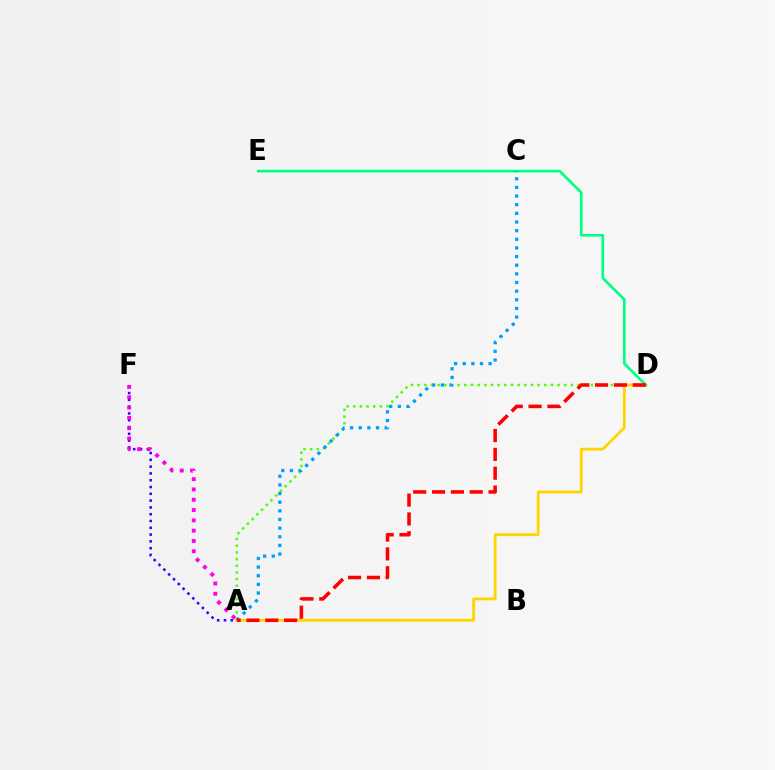{('A', 'F'): [{'color': '#3700ff', 'line_style': 'dotted', 'thickness': 1.85}, {'color': '#ff00ed', 'line_style': 'dotted', 'thickness': 2.8}], ('A', 'D'): [{'color': '#4fff00', 'line_style': 'dotted', 'thickness': 1.81}, {'color': '#ffd500', 'line_style': 'solid', 'thickness': 2.02}, {'color': '#ff0000', 'line_style': 'dashed', 'thickness': 2.56}], ('D', 'E'): [{'color': '#00ff86', 'line_style': 'solid', 'thickness': 1.92}], ('A', 'C'): [{'color': '#009eff', 'line_style': 'dotted', 'thickness': 2.35}]}